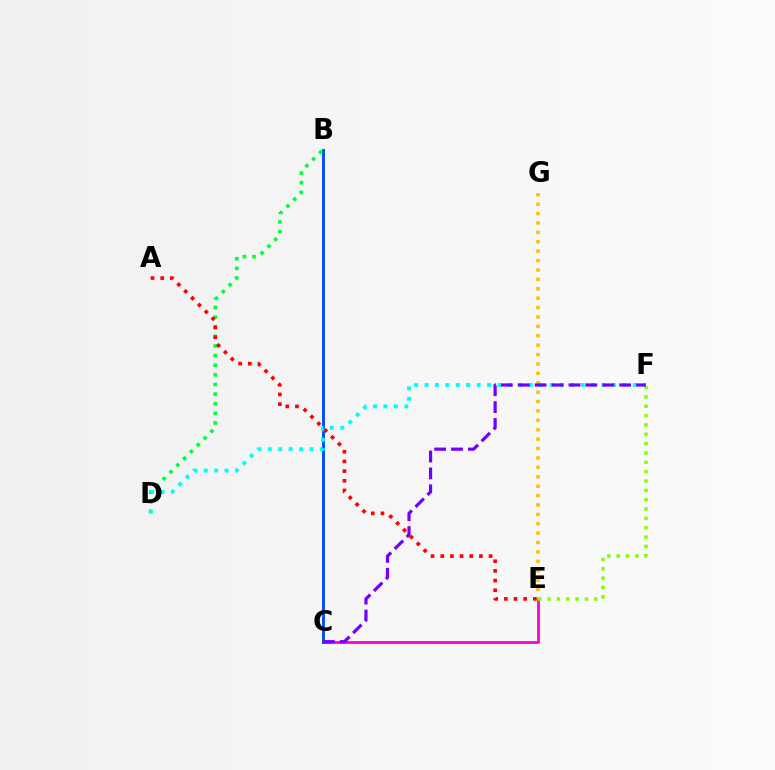{('C', 'E'): [{'color': '#ff00cf', 'line_style': 'solid', 'thickness': 2.01}], ('B', 'C'): [{'color': '#004bff', 'line_style': 'solid', 'thickness': 2.09}], ('B', 'D'): [{'color': '#00ff39', 'line_style': 'dotted', 'thickness': 2.61}], ('E', 'G'): [{'color': '#ffbd00', 'line_style': 'dotted', 'thickness': 2.55}], ('E', 'F'): [{'color': '#84ff00', 'line_style': 'dotted', 'thickness': 2.54}], ('D', 'F'): [{'color': '#00fff6', 'line_style': 'dotted', 'thickness': 2.83}], ('A', 'E'): [{'color': '#ff0000', 'line_style': 'dotted', 'thickness': 2.63}], ('C', 'F'): [{'color': '#7200ff', 'line_style': 'dashed', 'thickness': 2.3}]}